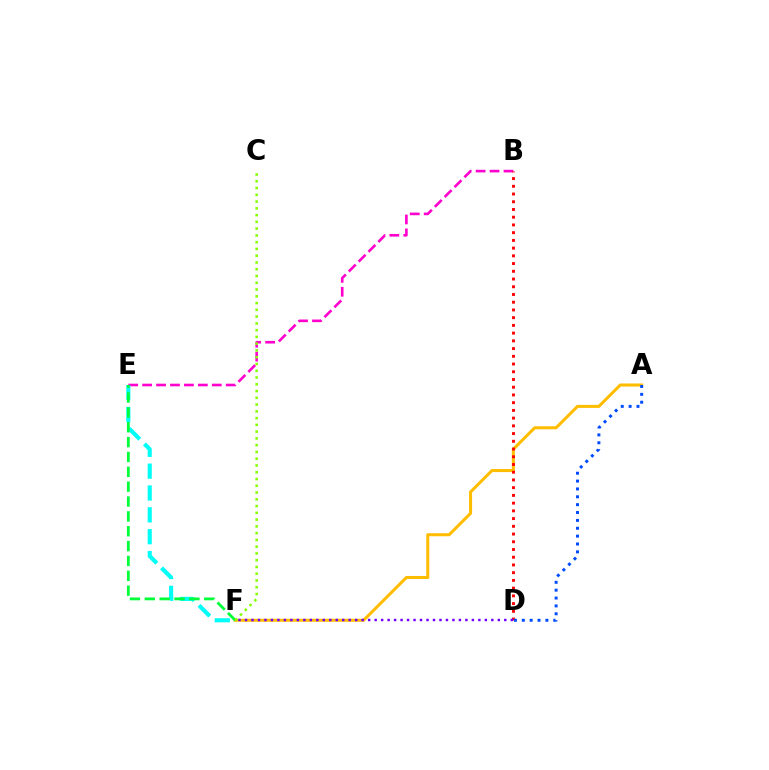{('B', 'E'): [{'color': '#ff00cf', 'line_style': 'dashed', 'thickness': 1.89}], ('A', 'F'): [{'color': '#ffbd00', 'line_style': 'solid', 'thickness': 2.19}], ('B', 'D'): [{'color': '#ff0000', 'line_style': 'dotted', 'thickness': 2.1}], ('E', 'F'): [{'color': '#00fff6', 'line_style': 'dashed', 'thickness': 2.97}, {'color': '#00ff39', 'line_style': 'dashed', 'thickness': 2.02}], ('C', 'F'): [{'color': '#84ff00', 'line_style': 'dotted', 'thickness': 1.84}], ('A', 'D'): [{'color': '#004bff', 'line_style': 'dotted', 'thickness': 2.14}], ('D', 'F'): [{'color': '#7200ff', 'line_style': 'dotted', 'thickness': 1.76}]}